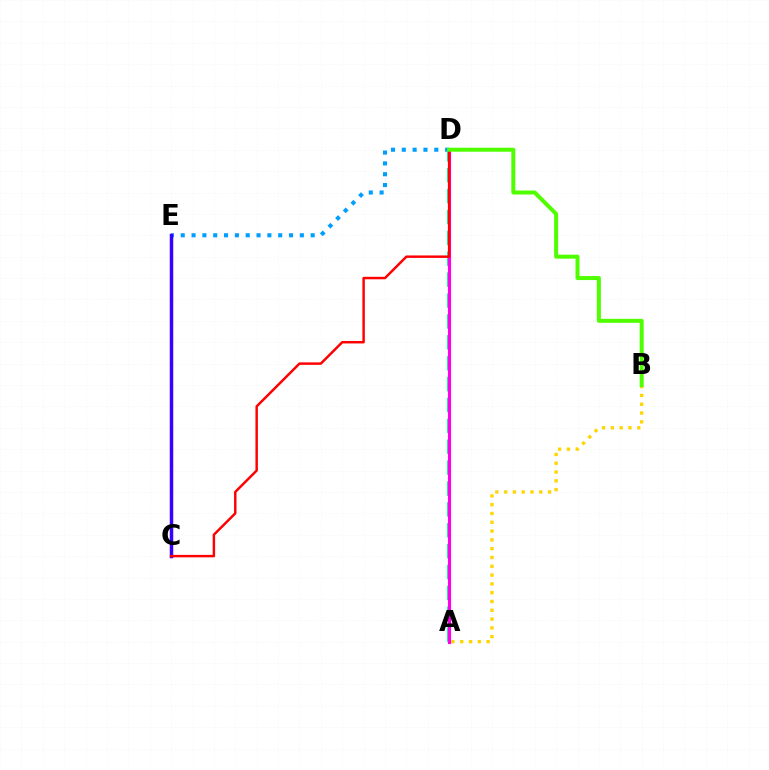{('A', 'B'): [{'color': '#ffd500', 'line_style': 'dotted', 'thickness': 2.39}], ('D', 'E'): [{'color': '#009eff', 'line_style': 'dotted', 'thickness': 2.94}], ('A', 'D'): [{'color': '#00ff86', 'line_style': 'dashed', 'thickness': 2.84}, {'color': '#ff00ed', 'line_style': 'solid', 'thickness': 2.25}], ('C', 'E'): [{'color': '#3700ff', 'line_style': 'solid', 'thickness': 2.51}], ('C', 'D'): [{'color': '#ff0000', 'line_style': 'solid', 'thickness': 1.77}], ('B', 'D'): [{'color': '#4fff00', 'line_style': 'solid', 'thickness': 2.88}]}